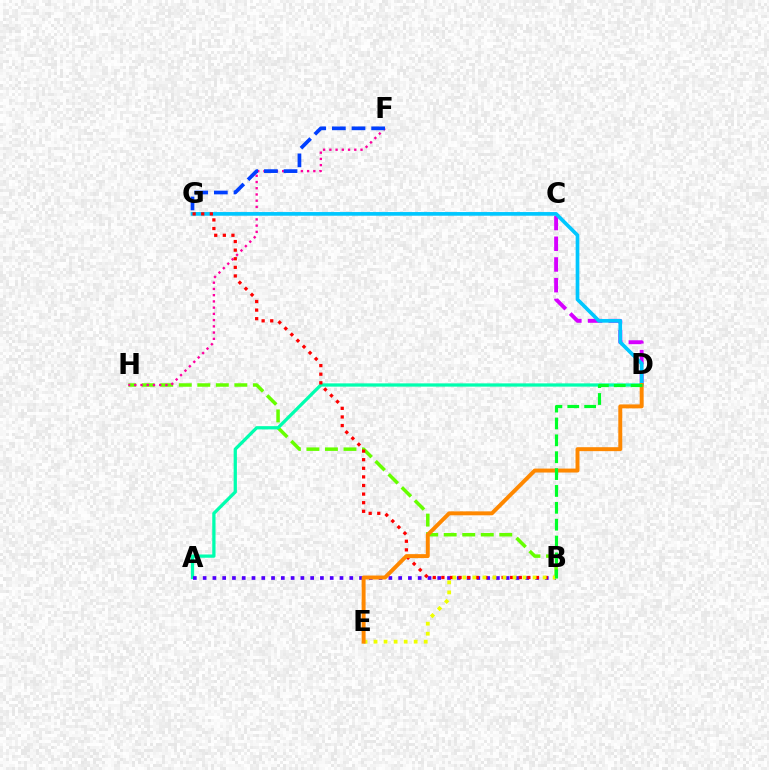{('B', 'H'): [{'color': '#66ff00', 'line_style': 'dashed', 'thickness': 2.52}], ('F', 'H'): [{'color': '#ff00a0', 'line_style': 'dotted', 'thickness': 1.69}], ('C', 'D'): [{'color': '#d600ff', 'line_style': 'dashed', 'thickness': 2.81}], ('D', 'G'): [{'color': '#00c7ff', 'line_style': 'solid', 'thickness': 2.65}], ('A', 'D'): [{'color': '#00ffaf', 'line_style': 'solid', 'thickness': 2.35}], ('A', 'B'): [{'color': '#4f00ff', 'line_style': 'dotted', 'thickness': 2.66}], ('B', 'G'): [{'color': '#ff0000', 'line_style': 'dotted', 'thickness': 2.34}], ('B', 'E'): [{'color': '#eeff00', 'line_style': 'dotted', 'thickness': 2.73}], ('F', 'G'): [{'color': '#003fff', 'line_style': 'dashed', 'thickness': 2.67}], ('D', 'E'): [{'color': '#ff8800', 'line_style': 'solid', 'thickness': 2.84}], ('B', 'D'): [{'color': '#00ff27', 'line_style': 'dashed', 'thickness': 2.29}]}